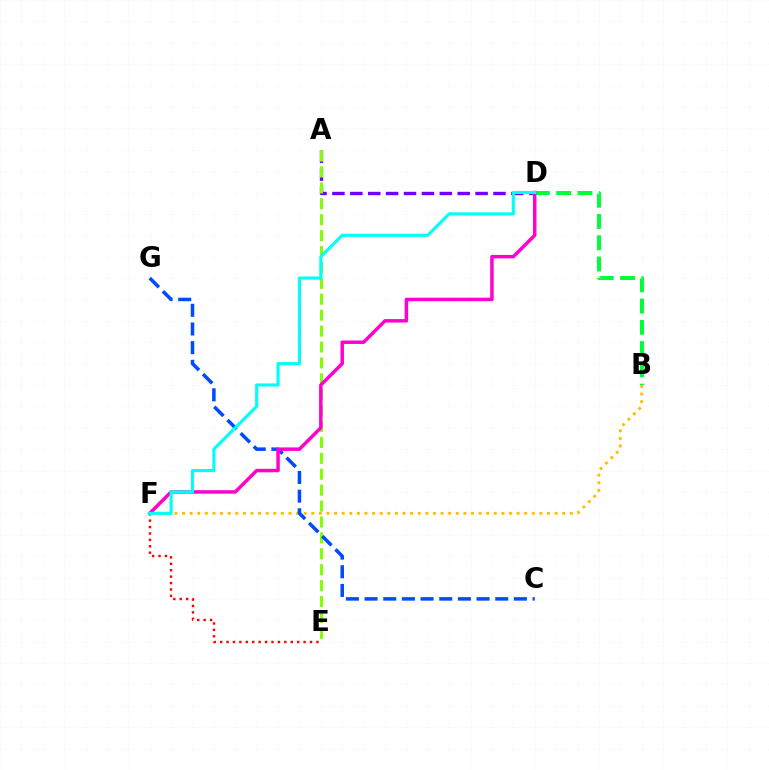{('A', 'D'): [{'color': '#7200ff', 'line_style': 'dashed', 'thickness': 2.43}], ('E', 'F'): [{'color': '#ff0000', 'line_style': 'dotted', 'thickness': 1.74}], ('B', 'F'): [{'color': '#ffbd00', 'line_style': 'dotted', 'thickness': 2.07}], ('B', 'D'): [{'color': '#00ff39', 'line_style': 'dashed', 'thickness': 2.89}], ('A', 'E'): [{'color': '#84ff00', 'line_style': 'dashed', 'thickness': 2.16}], ('C', 'G'): [{'color': '#004bff', 'line_style': 'dashed', 'thickness': 2.54}], ('D', 'F'): [{'color': '#ff00cf', 'line_style': 'solid', 'thickness': 2.5}, {'color': '#00fff6', 'line_style': 'solid', 'thickness': 2.25}]}